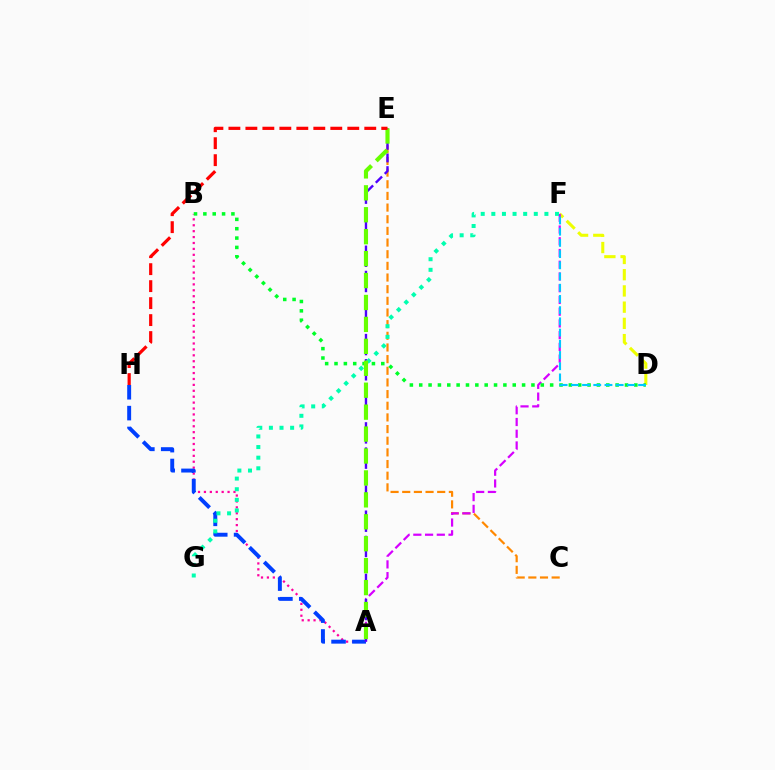{('D', 'F'): [{'color': '#eeff00', 'line_style': 'dashed', 'thickness': 2.2}, {'color': '#00c7ff', 'line_style': 'dashed', 'thickness': 1.52}], ('A', 'B'): [{'color': '#ff00a0', 'line_style': 'dotted', 'thickness': 1.61}], ('A', 'H'): [{'color': '#003fff', 'line_style': 'dashed', 'thickness': 2.83}], ('C', 'E'): [{'color': '#ff8800', 'line_style': 'dashed', 'thickness': 1.58}], ('A', 'F'): [{'color': '#d600ff', 'line_style': 'dashed', 'thickness': 1.59}], ('A', 'E'): [{'color': '#4f00ff', 'line_style': 'dashed', 'thickness': 1.71}, {'color': '#66ff00', 'line_style': 'dashed', 'thickness': 2.98}], ('B', 'D'): [{'color': '#00ff27', 'line_style': 'dotted', 'thickness': 2.54}], ('F', 'G'): [{'color': '#00ffaf', 'line_style': 'dotted', 'thickness': 2.88}], ('E', 'H'): [{'color': '#ff0000', 'line_style': 'dashed', 'thickness': 2.31}]}